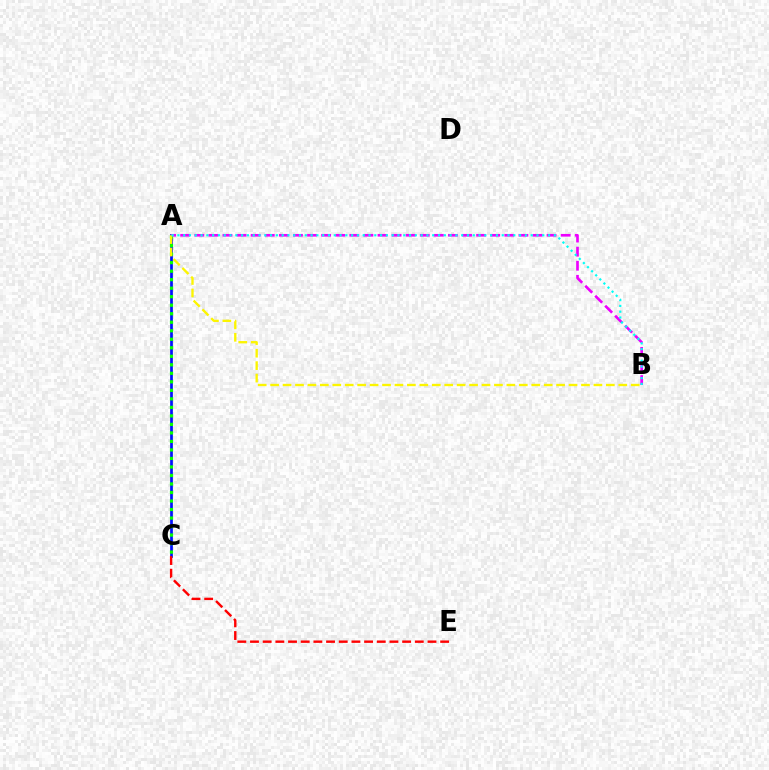{('A', 'C'): [{'color': '#0010ff', 'line_style': 'solid', 'thickness': 1.96}, {'color': '#08ff00', 'line_style': 'dotted', 'thickness': 2.31}], ('A', 'B'): [{'color': '#ee00ff', 'line_style': 'dashed', 'thickness': 1.91}, {'color': '#fcf500', 'line_style': 'dashed', 'thickness': 1.69}, {'color': '#00fff6', 'line_style': 'dotted', 'thickness': 1.57}], ('C', 'E'): [{'color': '#ff0000', 'line_style': 'dashed', 'thickness': 1.72}]}